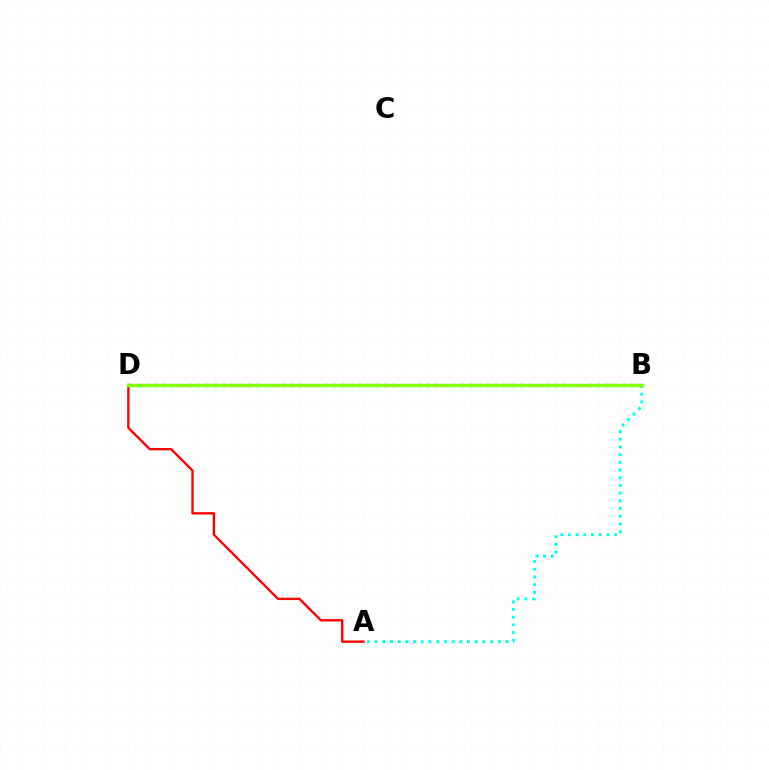{('A', 'B'): [{'color': '#00fff6', 'line_style': 'dotted', 'thickness': 2.09}], ('A', 'D'): [{'color': '#ff0000', 'line_style': 'solid', 'thickness': 1.69}], ('B', 'D'): [{'color': '#7200ff', 'line_style': 'dotted', 'thickness': 2.31}, {'color': '#84ff00', 'line_style': 'solid', 'thickness': 2.49}]}